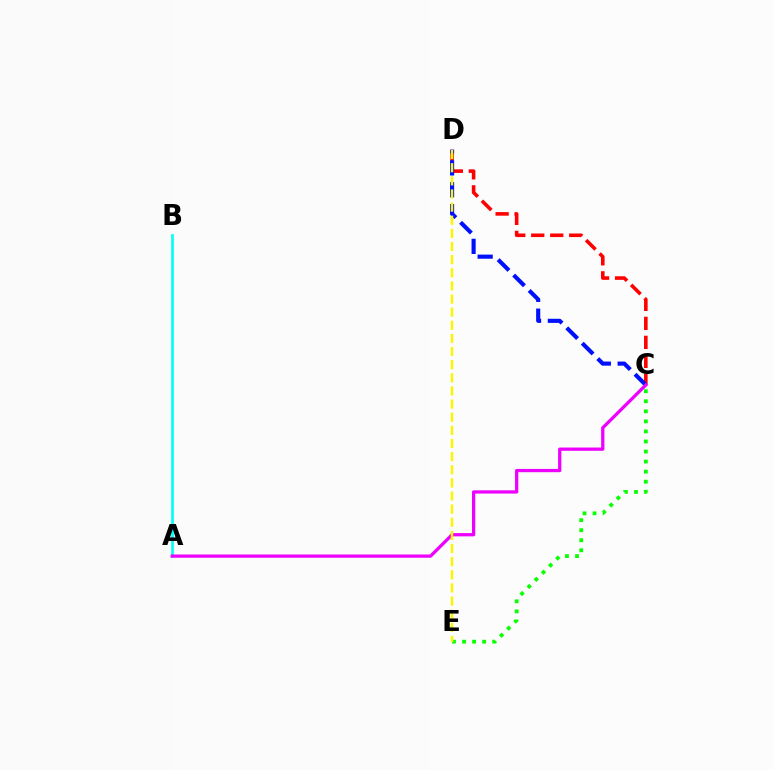{('A', 'B'): [{'color': '#00fff6', 'line_style': 'solid', 'thickness': 1.91}], ('C', 'D'): [{'color': '#ff0000', 'line_style': 'dashed', 'thickness': 2.58}, {'color': '#0010ff', 'line_style': 'dashed', 'thickness': 2.97}], ('C', 'E'): [{'color': '#08ff00', 'line_style': 'dotted', 'thickness': 2.73}], ('A', 'C'): [{'color': '#ee00ff', 'line_style': 'solid', 'thickness': 2.36}], ('D', 'E'): [{'color': '#fcf500', 'line_style': 'dashed', 'thickness': 1.78}]}